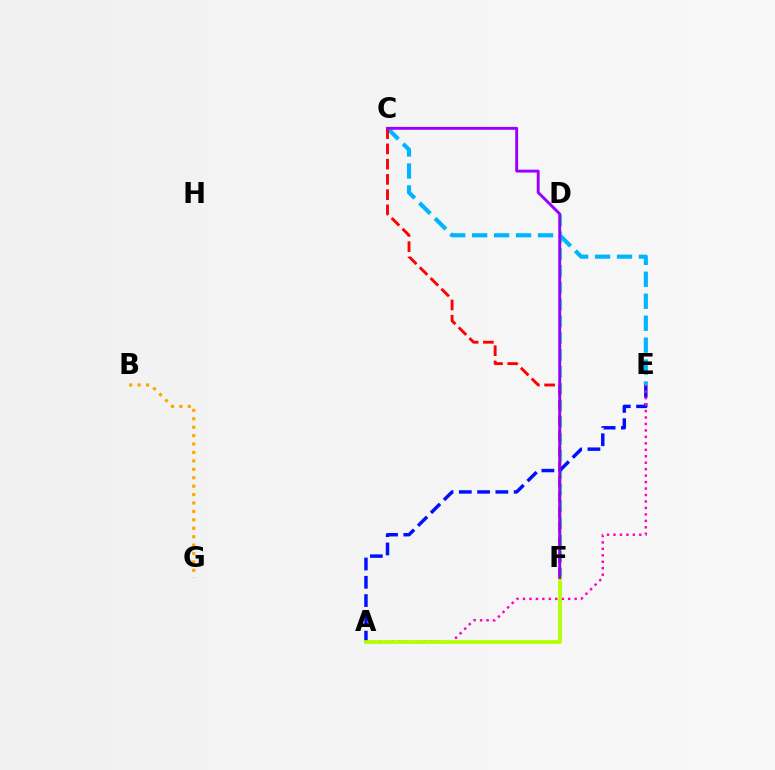{('D', 'F'): [{'color': '#00ff9d', 'line_style': 'dashed', 'thickness': 2.29}, {'color': '#08ff00', 'line_style': 'dotted', 'thickness': 1.54}], ('C', 'E'): [{'color': '#00b5ff', 'line_style': 'dashed', 'thickness': 2.98}], ('B', 'G'): [{'color': '#ffa500', 'line_style': 'dotted', 'thickness': 2.29}], ('C', 'F'): [{'color': '#ff0000', 'line_style': 'dashed', 'thickness': 2.07}, {'color': '#9b00ff', 'line_style': 'solid', 'thickness': 2.09}], ('A', 'E'): [{'color': '#0010ff', 'line_style': 'dashed', 'thickness': 2.48}, {'color': '#ff00bd', 'line_style': 'dotted', 'thickness': 1.76}], ('A', 'F'): [{'color': '#b3ff00', 'line_style': 'solid', 'thickness': 2.69}]}